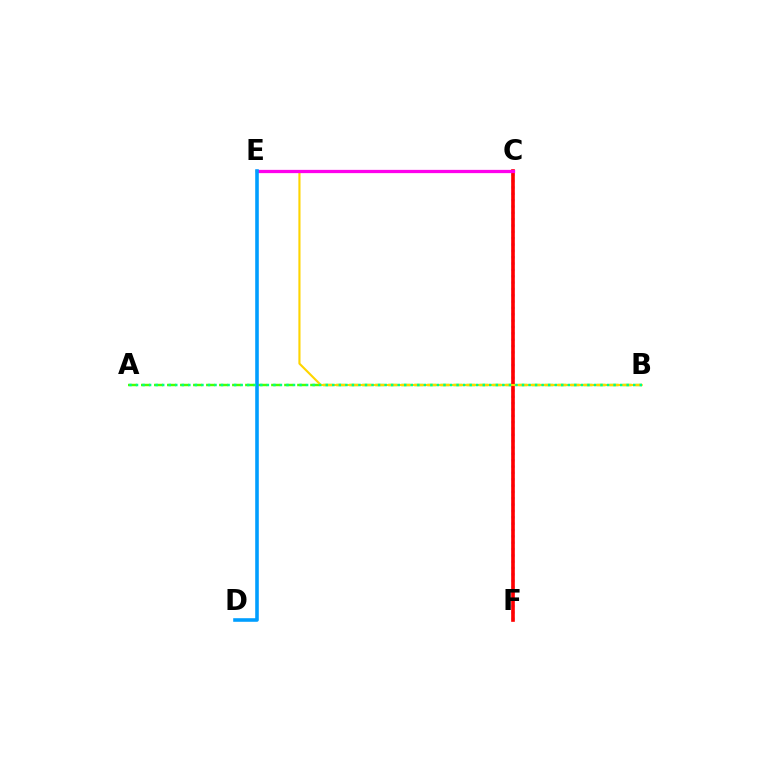{('A', 'B'): [{'color': '#4fff00', 'line_style': 'dashed', 'thickness': 1.77}, {'color': '#00ff86', 'line_style': 'dotted', 'thickness': 1.78}], ('C', 'F'): [{'color': '#3700ff', 'line_style': 'dotted', 'thickness': 1.72}, {'color': '#ff0000', 'line_style': 'solid', 'thickness': 2.62}], ('B', 'E'): [{'color': '#ffd500', 'line_style': 'solid', 'thickness': 1.53}], ('C', 'E'): [{'color': '#ff00ed', 'line_style': 'solid', 'thickness': 2.35}], ('D', 'E'): [{'color': '#009eff', 'line_style': 'solid', 'thickness': 2.58}]}